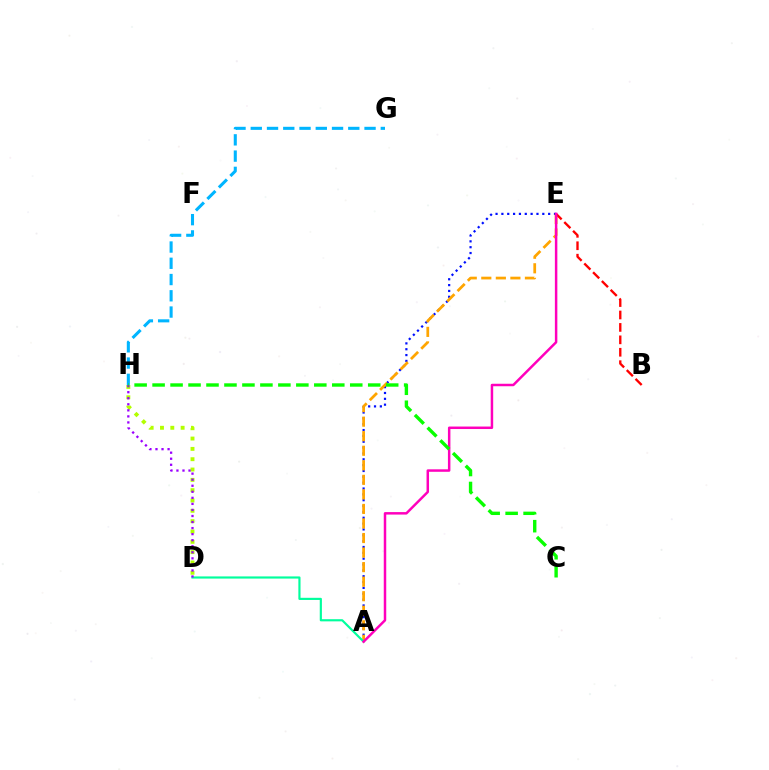{('A', 'E'): [{'color': '#0010ff', 'line_style': 'dotted', 'thickness': 1.59}, {'color': '#ffa500', 'line_style': 'dashed', 'thickness': 1.98}, {'color': '#ff00bd', 'line_style': 'solid', 'thickness': 1.79}], ('G', 'H'): [{'color': '#00b5ff', 'line_style': 'dashed', 'thickness': 2.21}], ('D', 'H'): [{'color': '#b3ff00', 'line_style': 'dotted', 'thickness': 2.81}, {'color': '#9b00ff', 'line_style': 'dotted', 'thickness': 1.64}], ('B', 'E'): [{'color': '#ff0000', 'line_style': 'dashed', 'thickness': 1.69}], ('A', 'D'): [{'color': '#00ff9d', 'line_style': 'solid', 'thickness': 1.56}], ('C', 'H'): [{'color': '#08ff00', 'line_style': 'dashed', 'thickness': 2.44}]}